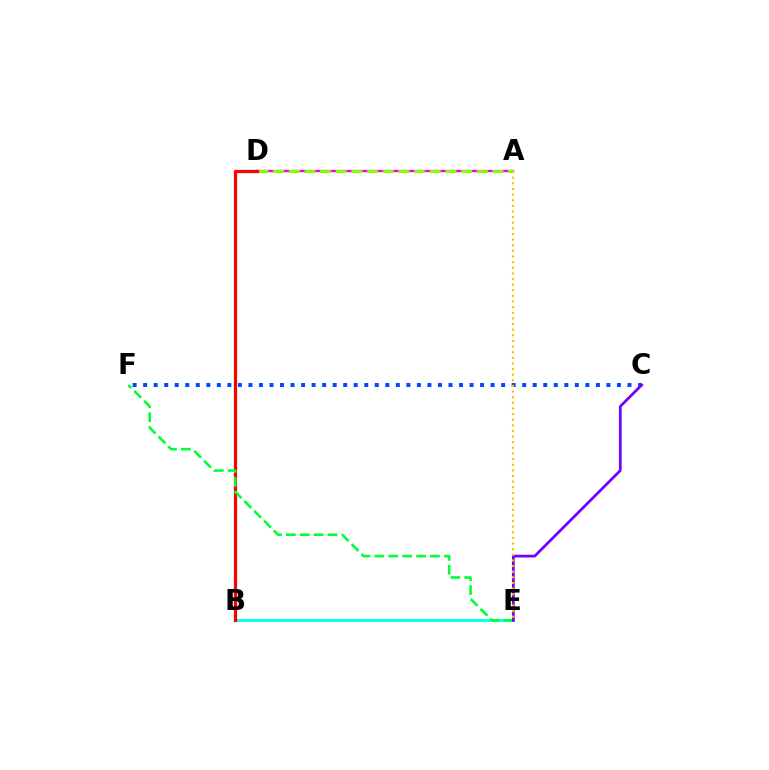{('B', 'E'): [{'color': '#00fff6', 'line_style': 'solid', 'thickness': 2.06}], ('C', 'F'): [{'color': '#004bff', 'line_style': 'dotted', 'thickness': 2.86}], ('A', 'D'): [{'color': '#ff00cf', 'line_style': 'solid', 'thickness': 1.7}, {'color': '#84ff00', 'line_style': 'dashed', 'thickness': 2.13}], ('B', 'D'): [{'color': '#ff0000', 'line_style': 'solid', 'thickness': 2.33}], ('E', 'F'): [{'color': '#00ff39', 'line_style': 'dashed', 'thickness': 1.89}], ('C', 'E'): [{'color': '#7200ff', 'line_style': 'solid', 'thickness': 1.97}], ('A', 'E'): [{'color': '#ffbd00', 'line_style': 'dotted', 'thickness': 1.53}]}